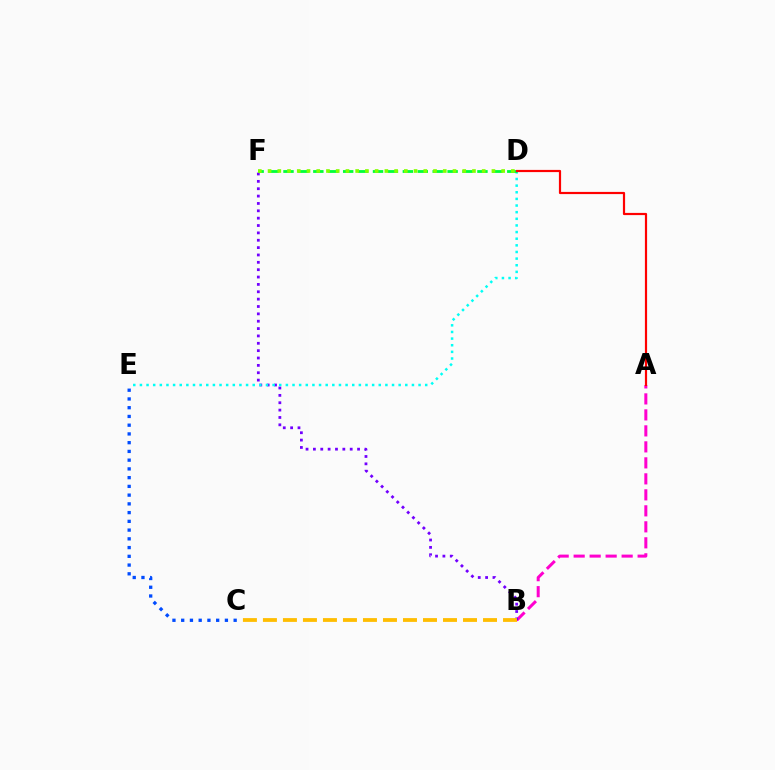{('A', 'B'): [{'color': '#ff00cf', 'line_style': 'dashed', 'thickness': 2.17}], ('B', 'F'): [{'color': '#7200ff', 'line_style': 'dotted', 'thickness': 2.0}], ('D', 'E'): [{'color': '#00fff6', 'line_style': 'dotted', 'thickness': 1.8}], ('D', 'F'): [{'color': '#00ff39', 'line_style': 'dashed', 'thickness': 2.03}, {'color': '#84ff00', 'line_style': 'dotted', 'thickness': 2.64}], ('B', 'C'): [{'color': '#ffbd00', 'line_style': 'dashed', 'thickness': 2.72}], ('C', 'E'): [{'color': '#004bff', 'line_style': 'dotted', 'thickness': 2.38}], ('A', 'D'): [{'color': '#ff0000', 'line_style': 'solid', 'thickness': 1.58}]}